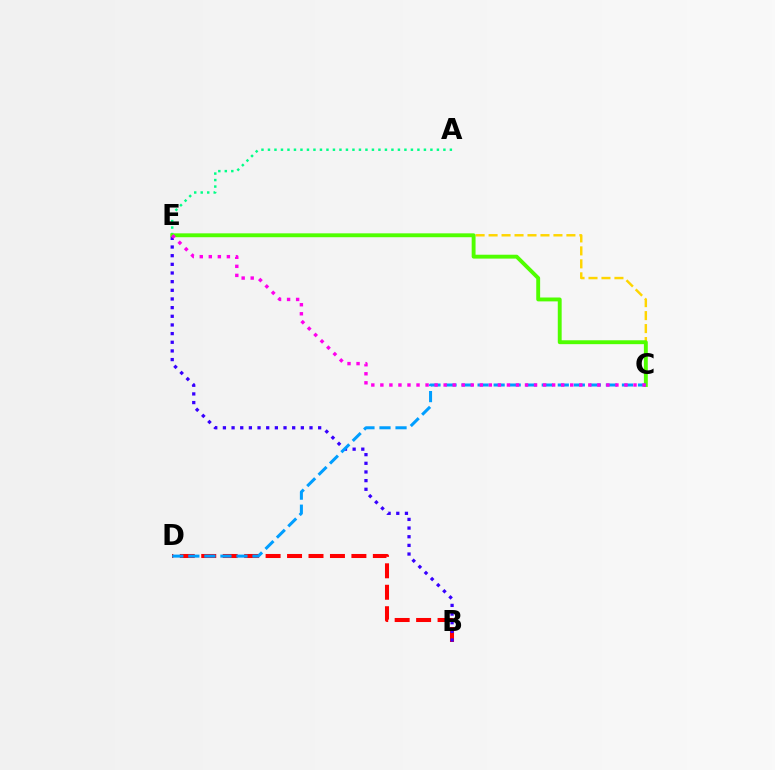{('B', 'D'): [{'color': '#ff0000', 'line_style': 'dashed', 'thickness': 2.91}], ('A', 'E'): [{'color': '#00ff86', 'line_style': 'dotted', 'thickness': 1.77}], ('C', 'E'): [{'color': '#ffd500', 'line_style': 'dashed', 'thickness': 1.76}, {'color': '#4fff00', 'line_style': 'solid', 'thickness': 2.79}, {'color': '#ff00ed', 'line_style': 'dotted', 'thickness': 2.46}], ('B', 'E'): [{'color': '#3700ff', 'line_style': 'dotted', 'thickness': 2.35}], ('C', 'D'): [{'color': '#009eff', 'line_style': 'dashed', 'thickness': 2.18}]}